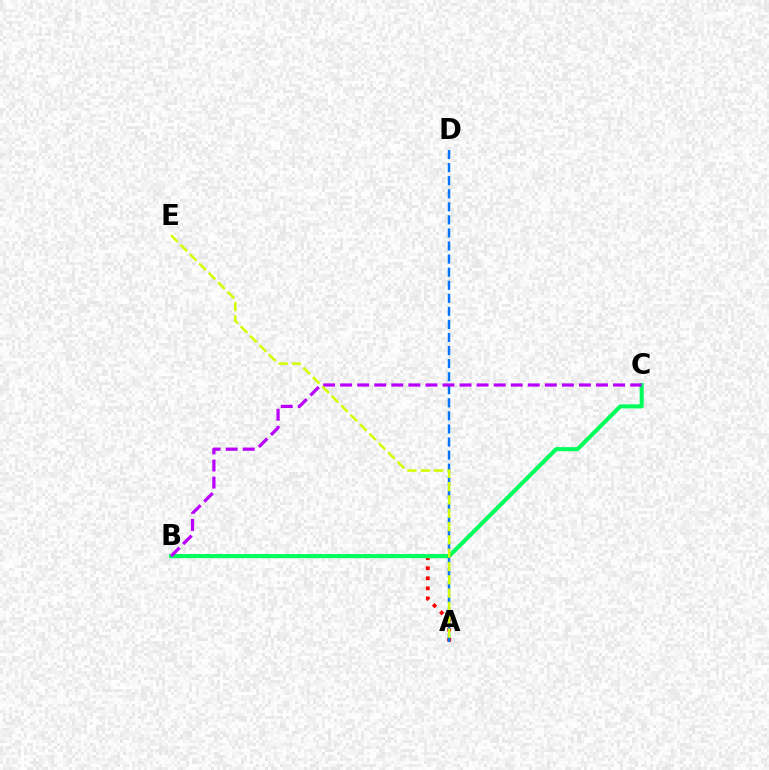{('A', 'B'): [{'color': '#ff0000', 'line_style': 'dotted', 'thickness': 2.73}], ('B', 'C'): [{'color': '#00ff5c', 'line_style': 'solid', 'thickness': 2.95}, {'color': '#b900ff', 'line_style': 'dashed', 'thickness': 2.32}], ('A', 'D'): [{'color': '#0074ff', 'line_style': 'dashed', 'thickness': 1.78}], ('A', 'E'): [{'color': '#d1ff00', 'line_style': 'dashed', 'thickness': 1.81}]}